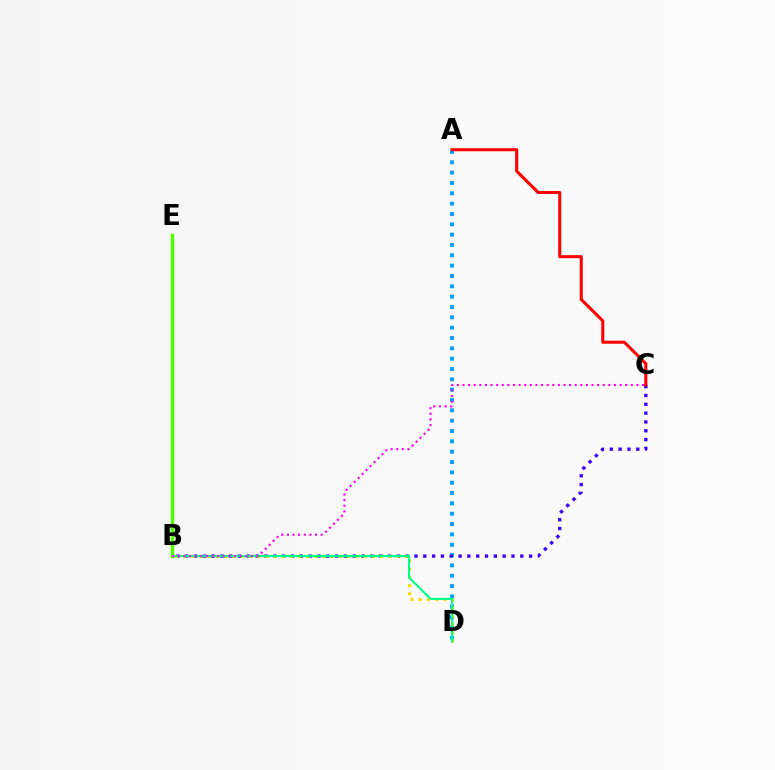{('A', 'D'): [{'color': '#009eff', 'line_style': 'dotted', 'thickness': 2.81}], ('B', 'C'): [{'color': '#3700ff', 'line_style': 'dotted', 'thickness': 2.4}, {'color': '#ff00ed', 'line_style': 'dotted', 'thickness': 1.52}], ('B', 'D'): [{'color': '#ffd500', 'line_style': 'dotted', 'thickness': 2.23}, {'color': '#00ff86', 'line_style': 'solid', 'thickness': 1.52}], ('A', 'C'): [{'color': '#ff0000', 'line_style': 'solid', 'thickness': 2.2}], ('B', 'E'): [{'color': '#4fff00', 'line_style': 'solid', 'thickness': 2.47}]}